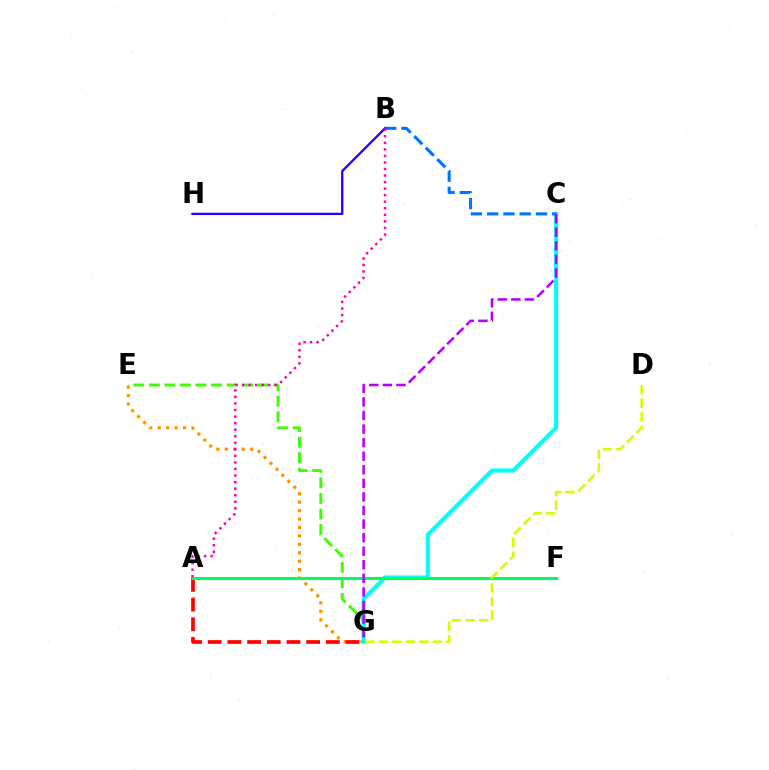{('E', 'G'): [{'color': '#ff9400', 'line_style': 'dotted', 'thickness': 2.29}, {'color': '#3dff00', 'line_style': 'dashed', 'thickness': 2.11}], ('A', 'G'): [{'color': '#ff0000', 'line_style': 'dashed', 'thickness': 2.68}], ('C', 'G'): [{'color': '#00fff6', 'line_style': 'solid', 'thickness': 2.96}, {'color': '#b900ff', 'line_style': 'dashed', 'thickness': 1.84}], ('B', 'C'): [{'color': '#0074ff', 'line_style': 'dashed', 'thickness': 2.21}], ('B', 'H'): [{'color': '#2500ff', 'line_style': 'solid', 'thickness': 1.67}], ('A', 'F'): [{'color': '#00ff5c', 'line_style': 'solid', 'thickness': 2.22}], ('A', 'B'): [{'color': '#ff00ac', 'line_style': 'dotted', 'thickness': 1.78}], ('D', 'G'): [{'color': '#d1ff00', 'line_style': 'dashed', 'thickness': 1.84}]}